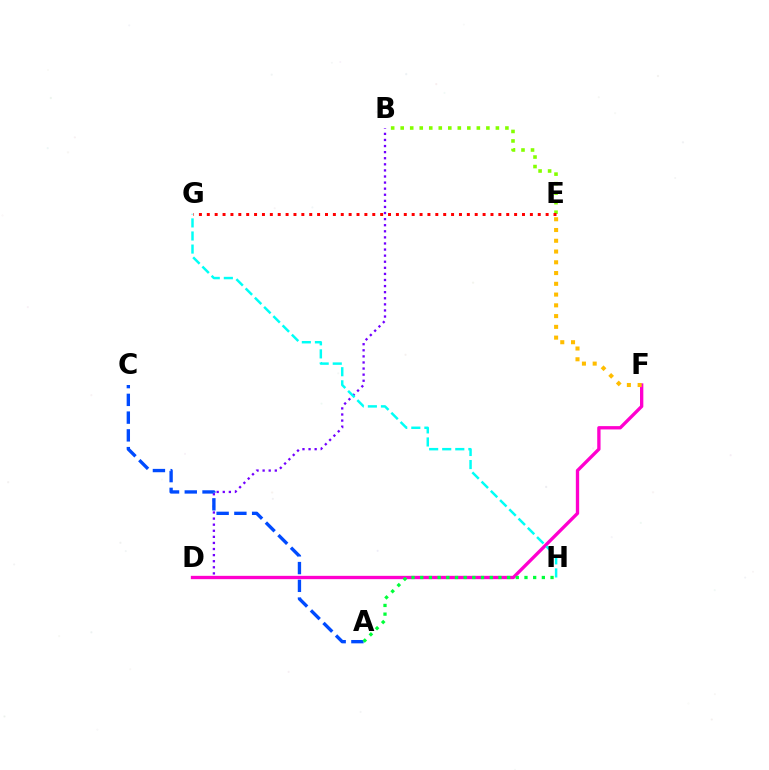{('B', 'D'): [{'color': '#7200ff', 'line_style': 'dotted', 'thickness': 1.65}], ('A', 'C'): [{'color': '#004bff', 'line_style': 'dashed', 'thickness': 2.41}], ('D', 'F'): [{'color': '#ff00cf', 'line_style': 'solid', 'thickness': 2.4}], ('G', 'H'): [{'color': '#00fff6', 'line_style': 'dashed', 'thickness': 1.78}], ('B', 'E'): [{'color': '#84ff00', 'line_style': 'dotted', 'thickness': 2.59}], ('A', 'H'): [{'color': '#00ff39', 'line_style': 'dotted', 'thickness': 2.36}], ('E', 'F'): [{'color': '#ffbd00', 'line_style': 'dotted', 'thickness': 2.92}], ('E', 'G'): [{'color': '#ff0000', 'line_style': 'dotted', 'thickness': 2.14}]}